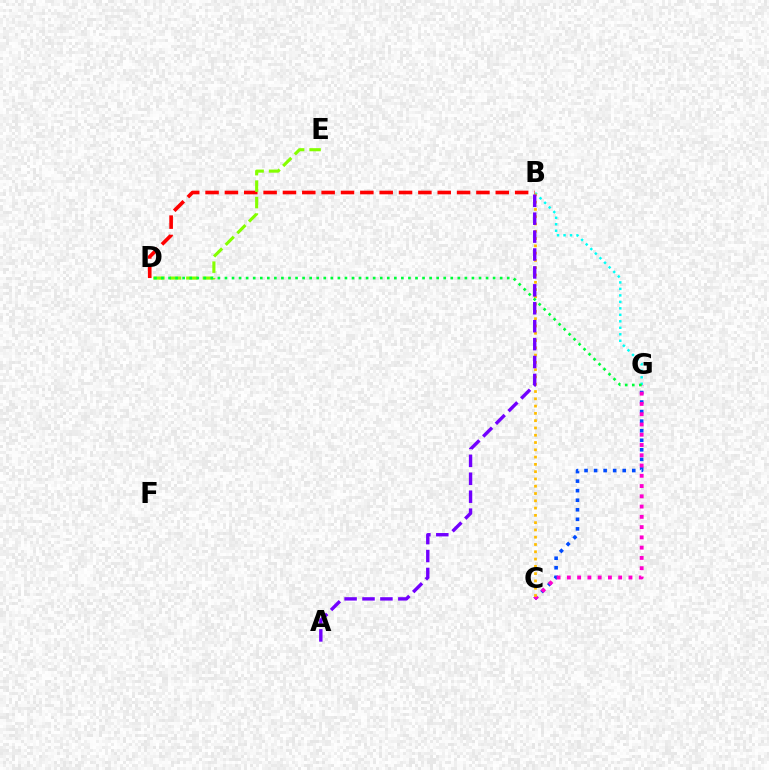{('C', 'G'): [{'color': '#004bff', 'line_style': 'dotted', 'thickness': 2.59}, {'color': '#ff00cf', 'line_style': 'dotted', 'thickness': 2.79}], ('B', 'G'): [{'color': '#00fff6', 'line_style': 'dotted', 'thickness': 1.76}], ('B', 'D'): [{'color': '#ff0000', 'line_style': 'dashed', 'thickness': 2.63}], ('D', 'E'): [{'color': '#84ff00', 'line_style': 'dashed', 'thickness': 2.24}], ('B', 'C'): [{'color': '#ffbd00', 'line_style': 'dotted', 'thickness': 1.98}], ('D', 'G'): [{'color': '#00ff39', 'line_style': 'dotted', 'thickness': 1.92}], ('A', 'B'): [{'color': '#7200ff', 'line_style': 'dashed', 'thickness': 2.43}]}